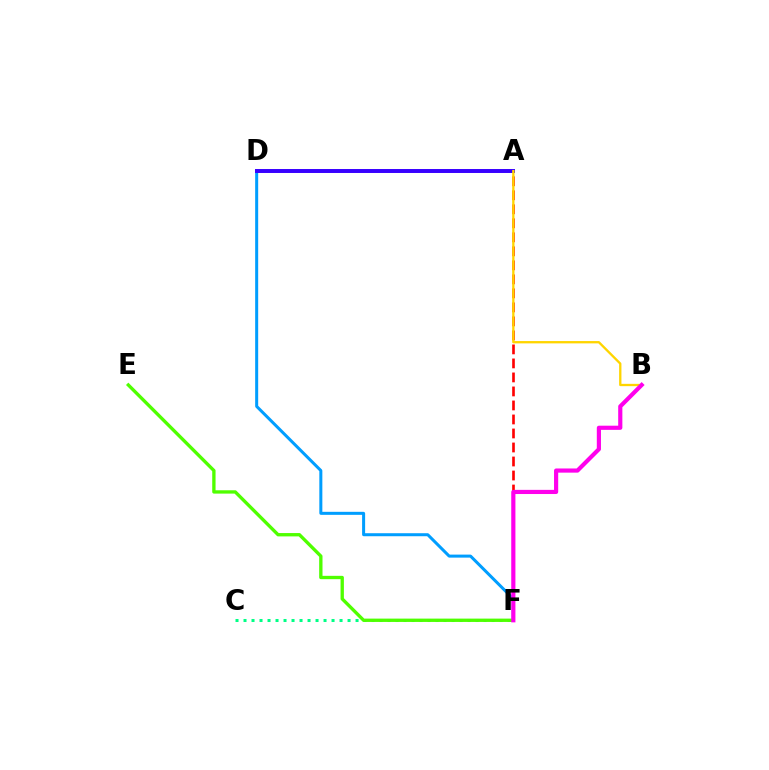{('C', 'F'): [{'color': '#00ff86', 'line_style': 'dotted', 'thickness': 2.17}], ('A', 'F'): [{'color': '#ff0000', 'line_style': 'dashed', 'thickness': 1.9}], ('D', 'F'): [{'color': '#009eff', 'line_style': 'solid', 'thickness': 2.17}], ('E', 'F'): [{'color': '#4fff00', 'line_style': 'solid', 'thickness': 2.4}], ('A', 'D'): [{'color': '#3700ff', 'line_style': 'solid', 'thickness': 2.85}], ('A', 'B'): [{'color': '#ffd500', 'line_style': 'solid', 'thickness': 1.67}], ('B', 'F'): [{'color': '#ff00ed', 'line_style': 'solid', 'thickness': 3.0}]}